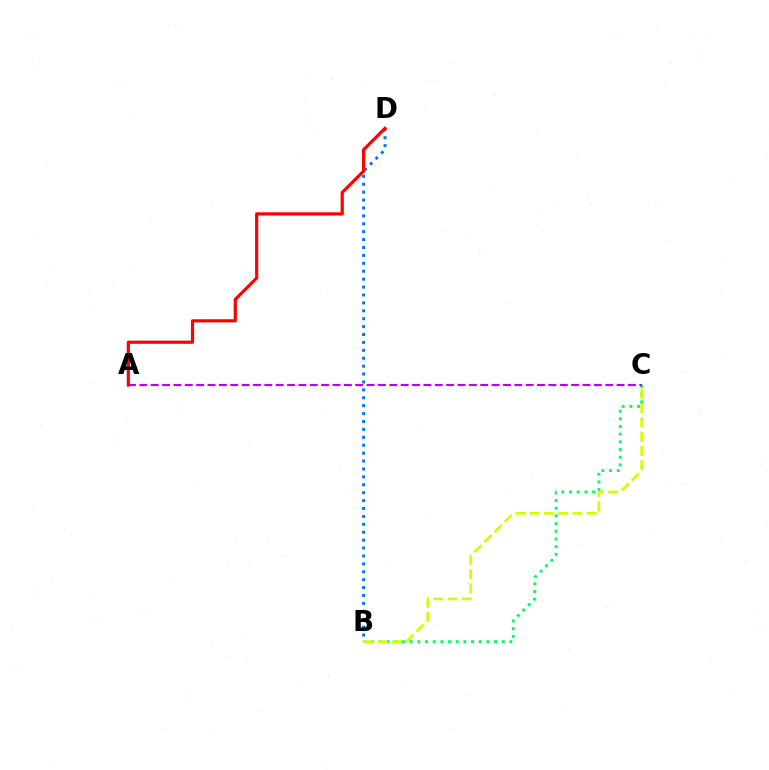{('B', 'D'): [{'color': '#0074ff', 'line_style': 'dotted', 'thickness': 2.15}], ('B', 'C'): [{'color': '#00ff5c', 'line_style': 'dotted', 'thickness': 2.09}, {'color': '#d1ff00', 'line_style': 'dashed', 'thickness': 1.94}], ('A', 'C'): [{'color': '#b900ff', 'line_style': 'dashed', 'thickness': 1.54}], ('A', 'D'): [{'color': '#ff0000', 'line_style': 'solid', 'thickness': 2.29}]}